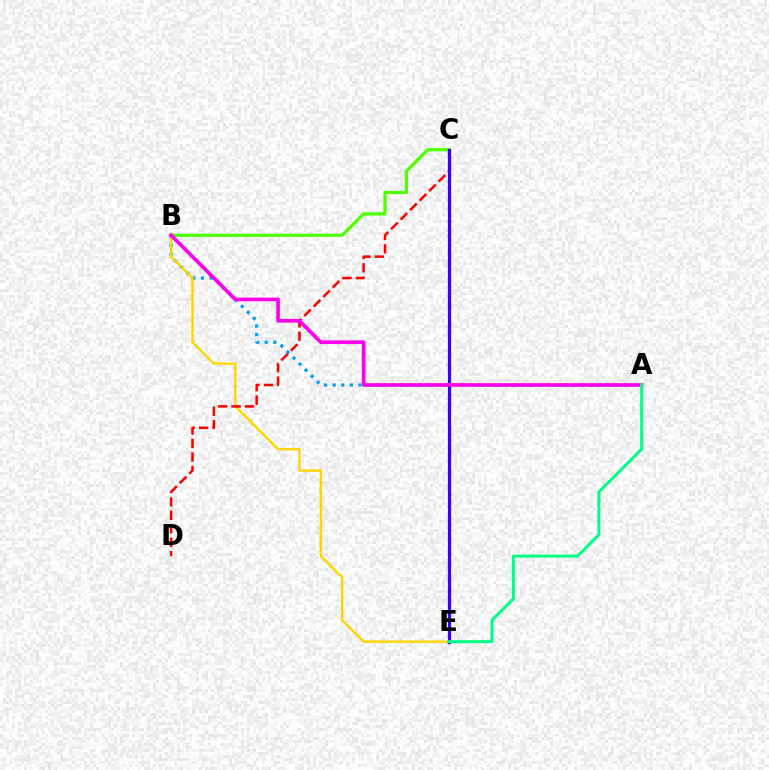{('A', 'B'): [{'color': '#009eff', 'line_style': 'dotted', 'thickness': 2.33}, {'color': '#ff00ed', 'line_style': 'solid', 'thickness': 2.63}], ('B', 'C'): [{'color': '#4fff00', 'line_style': 'solid', 'thickness': 2.32}], ('B', 'E'): [{'color': '#ffd500', 'line_style': 'solid', 'thickness': 1.74}], ('C', 'D'): [{'color': '#ff0000', 'line_style': 'dashed', 'thickness': 1.83}], ('C', 'E'): [{'color': '#3700ff', 'line_style': 'solid', 'thickness': 2.32}], ('A', 'E'): [{'color': '#00ff86', 'line_style': 'solid', 'thickness': 2.18}]}